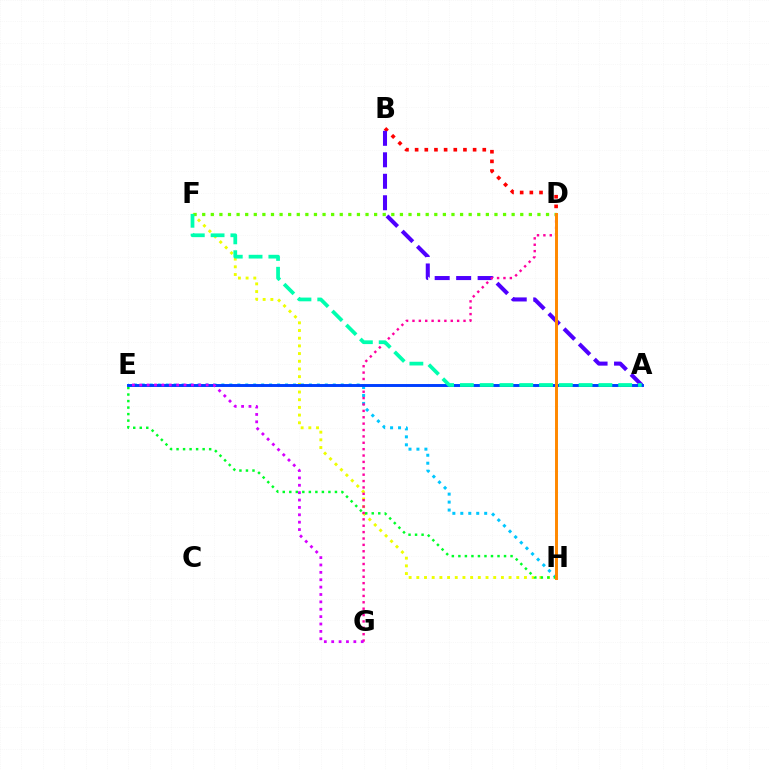{('E', 'H'): [{'color': '#00c7ff', 'line_style': 'dotted', 'thickness': 2.16}, {'color': '#00ff27', 'line_style': 'dotted', 'thickness': 1.77}], ('B', 'D'): [{'color': '#ff0000', 'line_style': 'dotted', 'thickness': 2.63}], ('F', 'H'): [{'color': '#eeff00', 'line_style': 'dotted', 'thickness': 2.09}], ('A', 'B'): [{'color': '#4f00ff', 'line_style': 'dashed', 'thickness': 2.92}], ('D', 'G'): [{'color': '#ff00a0', 'line_style': 'dotted', 'thickness': 1.73}], ('A', 'E'): [{'color': '#003fff', 'line_style': 'solid', 'thickness': 2.11}], ('D', 'F'): [{'color': '#66ff00', 'line_style': 'dotted', 'thickness': 2.34}], ('A', 'F'): [{'color': '#00ffaf', 'line_style': 'dashed', 'thickness': 2.69}], ('E', 'G'): [{'color': '#d600ff', 'line_style': 'dotted', 'thickness': 2.01}], ('D', 'H'): [{'color': '#ff8800', 'line_style': 'solid', 'thickness': 2.13}]}